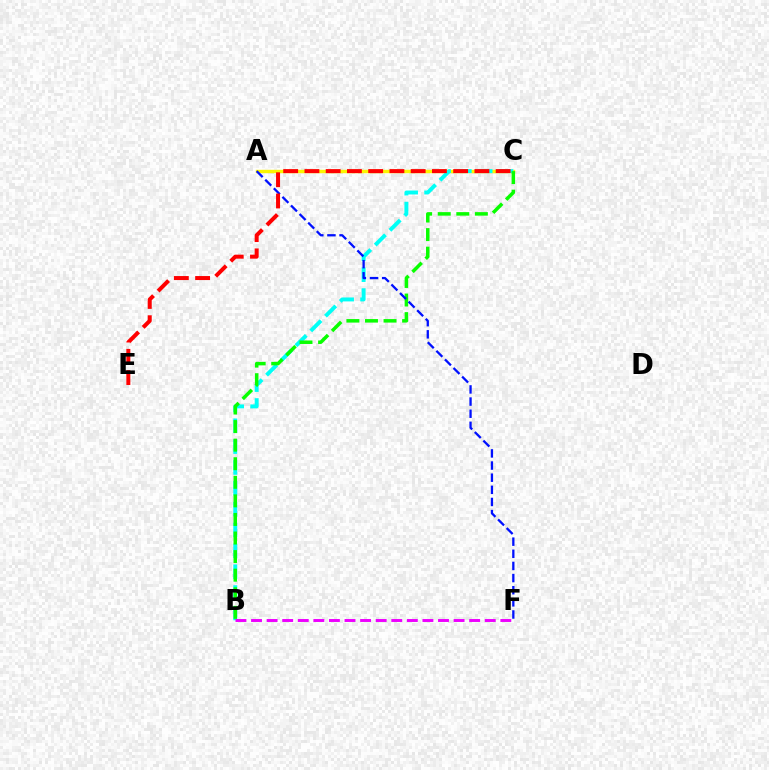{('A', 'C'): [{'color': '#fcf500', 'line_style': 'solid', 'thickness': 2.46}], ('B', 'C'): [{'color': '#00fff6', 'line_style': 'dashed', 'thickness': 2.83}, {'color': '#08ff00', 'line_style': 'dashed', 'thickness': 2.52}], ('A', 'F'): [{'color': '#0010ff', 'line_style': 'dashed', 'thickness': 1.65}], ('C', 'E'): [{'color': '#ff0000', 'line_style': 'dashed', 'thickness': 2.89}], ('B', 'F'): [{'color': '#ee00ff', 'line_style': 'dashed', 'thickness': 2.12}]}